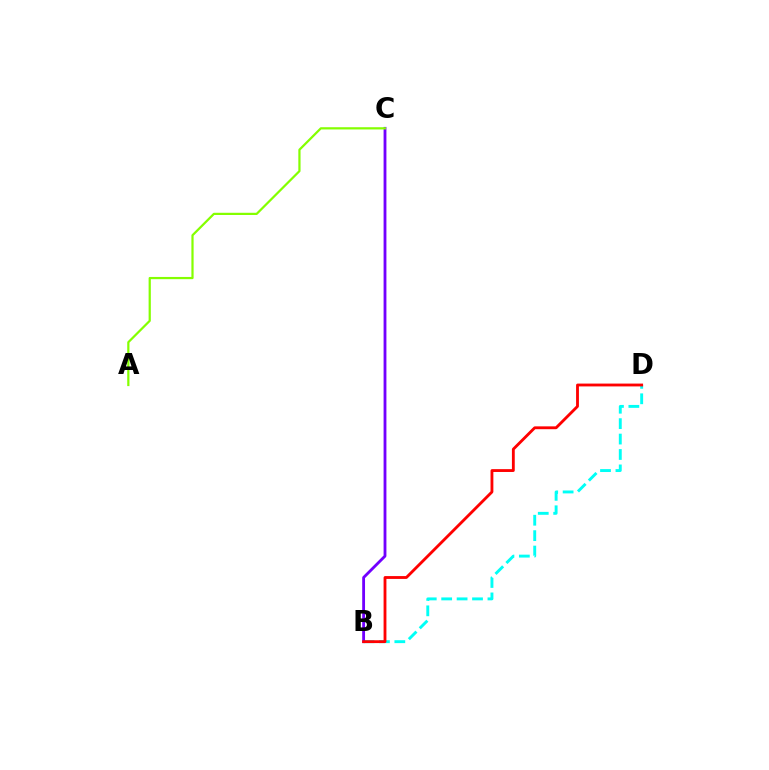{('B', 'D'): [{'color': '#00fff6', 'line_style': 'dashed', 'thickness': 2.09}, {'color': '#ff0000', 'line_style': 'solid', 'thickness': 2.04}], ('B', 'C'): [{'color': '#7200ff', 'line_style': 'solid', 'thickness': 2.03}], ('A', 'C'): [{'color': '#84ff00', 'line_style': 'solid', 'thickness': 1.6}]}